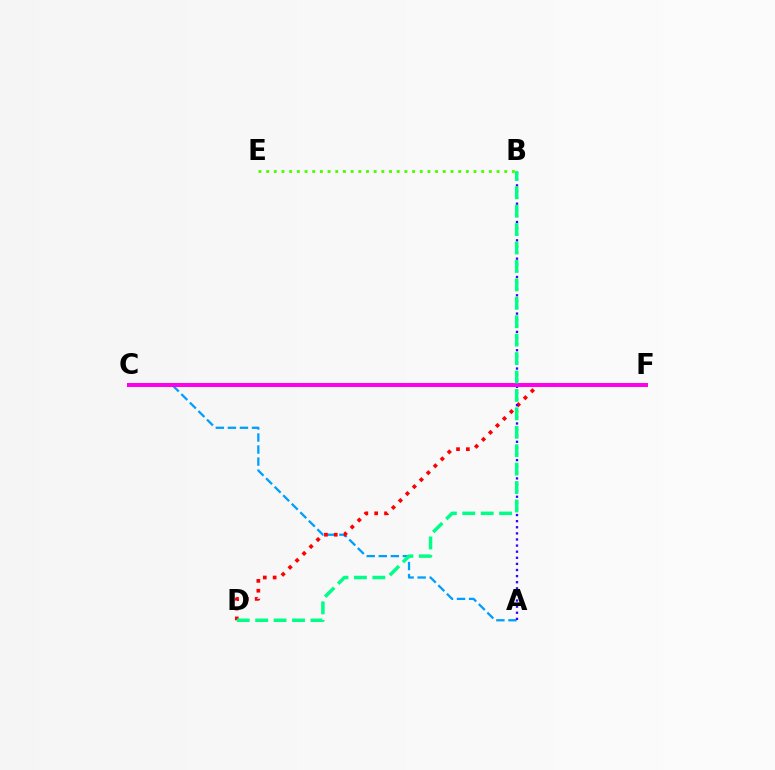{('A', 'C'): [{'color': '#009eff', 'line_style': 'dashed', 'thickness': 1.64}], ('C', 'F'): [{'color': '#ffd500', 'line_style': 'dotted', 'thickness': 2.78}, {'color': '#ff00ed', 'line_style': 'solid', 'thickness': 2.88}], ('D', 'F'): [{'color': '#ff0000', 'line_style': 'dotted', 'thickness': 2.67}], ('B', 'E'): [{'color': '#4fff00', 'line_style': 'dotted', 'thickness': 2.09}], ('A', 'B'): [{'color': '#3700ff', 'line_style': 'dotted', 'thickness': 1.66}], ('B', 'D'): [{'color': '#00ff86', 'line_style': 'dashed', 'thickness': 2.5}]}